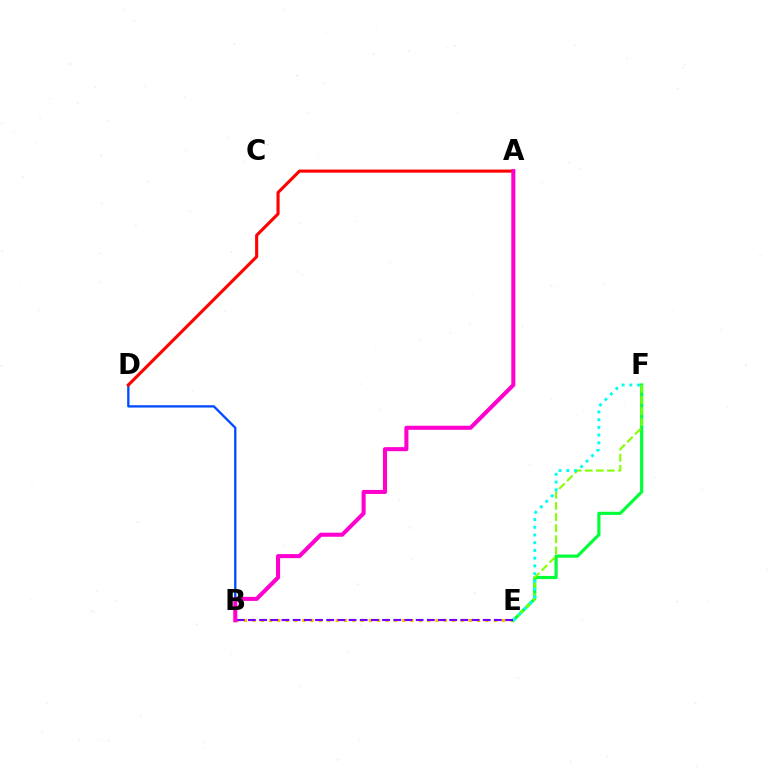{('B', 'E'): [{'color': '#ffbd00', 'line_style': 'dotted', 'thickness': 2.26}, {'color': '#7200ff', 'line_style': 'dashed', 'thickness': 1.52}], ('E', 'F'): [{'color': '#00ff39', 'line_style': 'solid', 'thickness': 2.28}, {'color': '#84ff00', 'line_style': 'dashed', 'thickness': 1.51}, {'color': '#00fff6', 'line_style': 'dotted', 'thickness': 2.1}], ('B', 'D'): [{'color': '#004bff', 'line_style': 'solid', 'thickness': 1.67}], ('A', 'D'): [{'color': '#ff0000', 'line_style': 'solid', 'thickness': 2.23}], ('A', 'B'): [{'color': '#ff00cf', 'line_style': 'solid', 'thickness': 2.92}]}